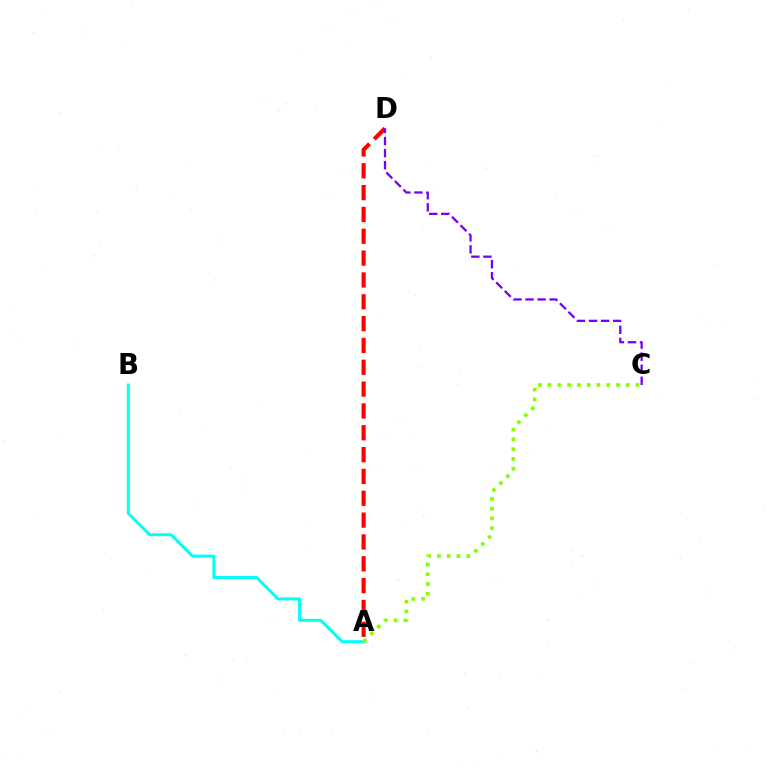{('A', 'D'): [{'color': '#ff0000', 'line_style': 'dashed', 'thickness': 2.97}], ('C', 'D'): [{'color': '#7200ff', 'line_style': 'dashed', 'thickness': 1.64}], ('A', 'B'): [{'color': '#00fff6', 'line_style': 'solid', 'thickness': 2.17}], ('A', 'C'): [{'color': '#84ff00', 'line_style': 'dotted', 'thickness': 2.65}]}